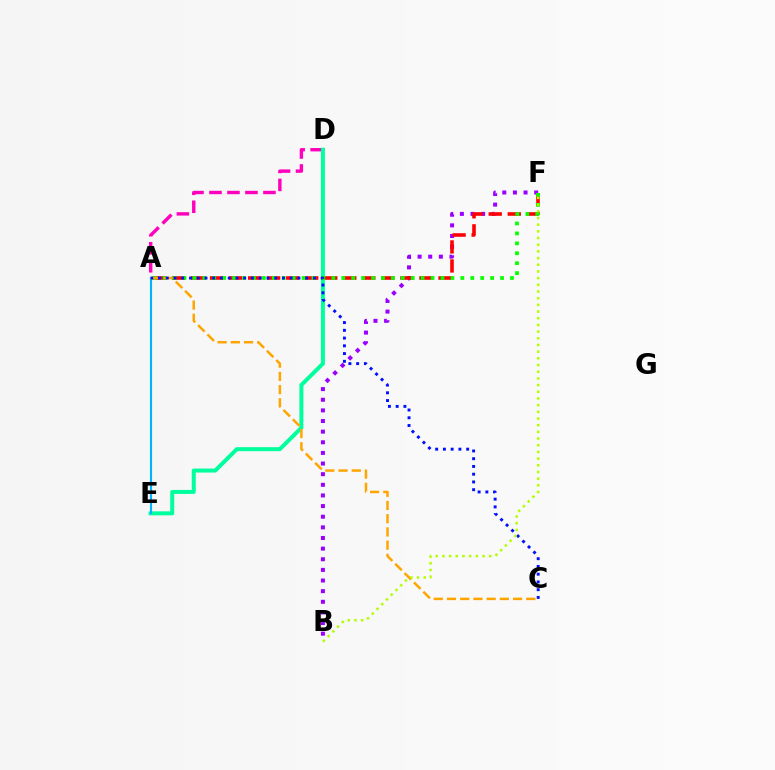{('A', 'D'): [{'color': '#ff00bd', 'line_style': 'dashed', 'thickness': 2.44}], ('D', 'E'): [{'color': '#00ff9d', 'line_style': 'solid', 'thickness': 2.88}], ('B', 'F'): [{'color': '#9b00ff', 'line_style': 'dotted', 'thickness': 2.89}, {'color': '#b3ff00', 'line_style': 'dotted', 'thickness': 1.82}], ('A', 'E'): [{'color': '#00b5ff', 'line_style': 'solid', 'thickness': 1.53}], ('A', 'F'): [{'color': '#ff0000', 'line_style': 'dashed', 'thickness': 2.59}, {'color': '#08ff00', 'line_style': 'dotted', 'thickness': 2.7}], ('A', 'C'): [{'color': '#ffa500', 'line_style': 'dashed', 'thickness': 1.8}, {'color': '#0010ff', 'line_style': 'dotted', 'thickness': 2.1}]}